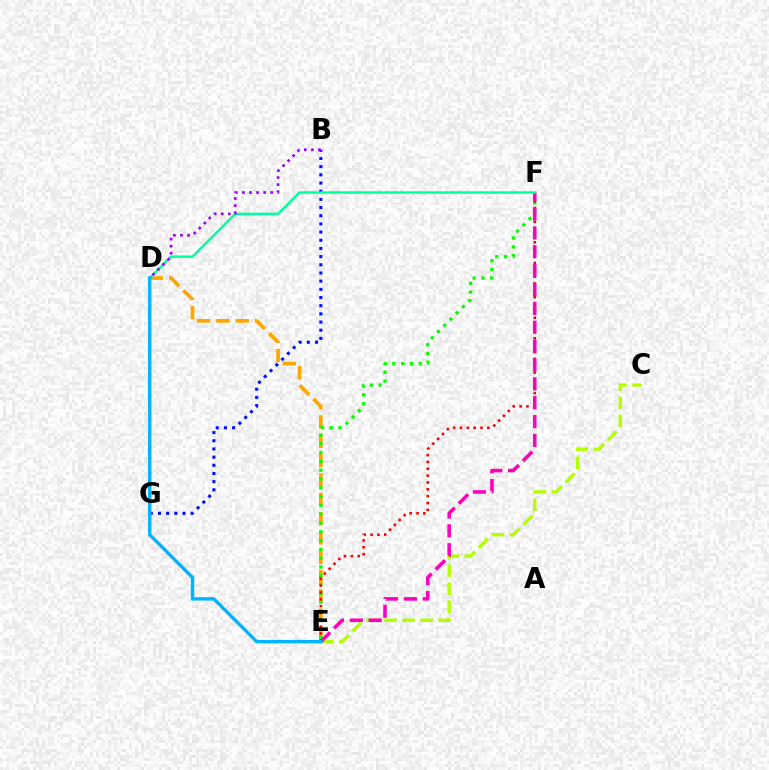{('D', 'E'): [{'color': '#ffa500', 'line_style': 'dashed', 'thickness': 2.63}, {'color': '#00b5ff', 'line_style': 'solid', 'thickness': 2.45}], ('C', 'E'): [{'color': '#b3ff00', 'line_style': 'dashed', 'thickness': 2.45}], ('E', 'F'): [{'color': '#08ff00', 'line_style': 'dotted', 'thickness': 2.39}, {'color': '#ff0000', 'line_style': 'dotted', 'thickness': 1.86}, {'color': '#ff00bd', 'line_style': 'dashed', 'thickness': 2.56}], ('B', 'G'): [{'color': '#0010ff', 'line_style': 'dotted', 'thickness': 2.22}], ('D', 'F'): [{'color': '#00ff9d', 'line_style': 'solid', 'thickness': 1.76}], ('B', 'D'): [{'color': '#9b00ff', 'line_style': 'dotted', 'thickness': 1.93}]}